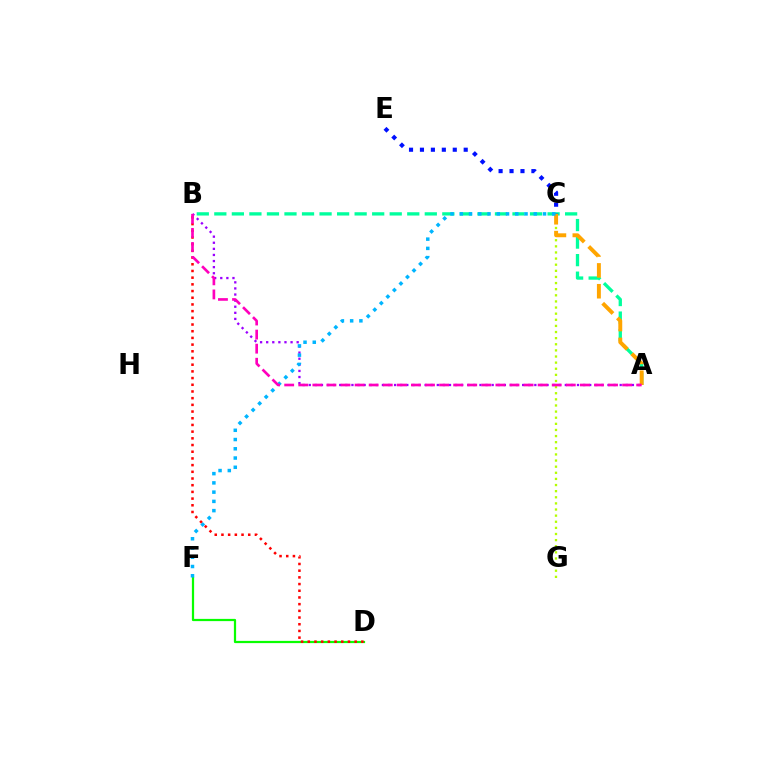{('C', 'G'): [{'color': '#b3ff00', 'line_style': 'dotted', 'thickness': 1.66}], ('A', 'B'): [{'color': '#9b00ff', 'line_style': 'dotted', 'thickness': 1.66}, {'color': '#00ff9d', 'line_style': 'dashed', 'thickness': 2.38}, {'color': '#ff00bd', 'line_style': 'dashed', 'thickness': 1.91}], ('C', 'E'): [{'color': '#0010ff', 'line_style': 'dotted', 'thickness': 2.97}], ('A', 'C'): [{'color': '#ffa500', 'line_style': 'dashed', 'thickness': 2.83}], ('D', 'F'): [{'color': '#08ff00', 'line_style': 'solid', 'thickness': 1.6}], ('C', 'F'): [{'color': '#00b5ff', 'line_style': 'dotted', 'thickness': 2.51}], ('B', 'D'): [{'color': '#ff0000', 'line_style': 'dotted', 'thickness': 1.82}]}